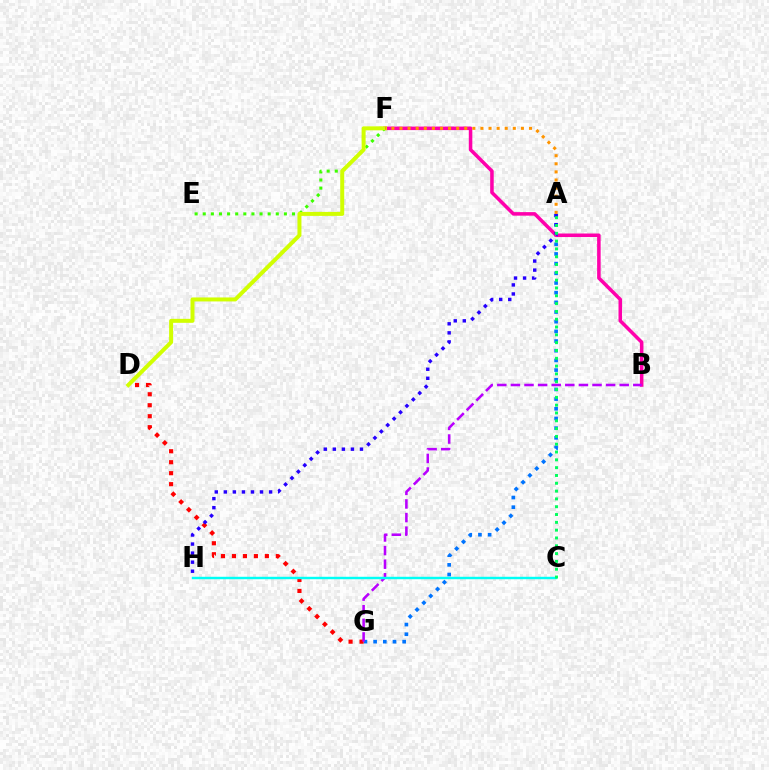{('A', 'G'): [{'color': '#0074ff', 'line_style': 'dotted', 'thickness': 2.63}], ('B', 'F'): [{'color': '#ff00ac', 'line_style': 'solid', 'thickness': 2.55}], ('E', 'F'): [{'color': '#3dff00', 'line_style': 'dotted', 'thickness': 2.2}], ('D', 'G'): [{'color': '#ff0000', 'line_style': 'dotted', 'thickness': 2.98}], ('D', 'F'): [{'color': '#d1ff00', 'line_style': 'solid', 'thickness': 2.87}], ('B', 'G'): [{'color': '#b900ff', 'line_style': 'dashed', 'thickness': 1.85}], ('A', 'H'): [{'color': '#2500ff', 'line_style': 'dotted', 'thickness': 2.46}], ('C', 'H'): [{'color': '#00fff6', 'line_style': 'solid', 'thickness': 1.75}], ('A', 'F'): [{'color': '#ff9400', 'line_style': 'dotted', 'thickness': 2.2}], ('A', 'C'): [{'color': '#00ff5c', 'line_style': 'dotted', 'thickness': 2.12}]}